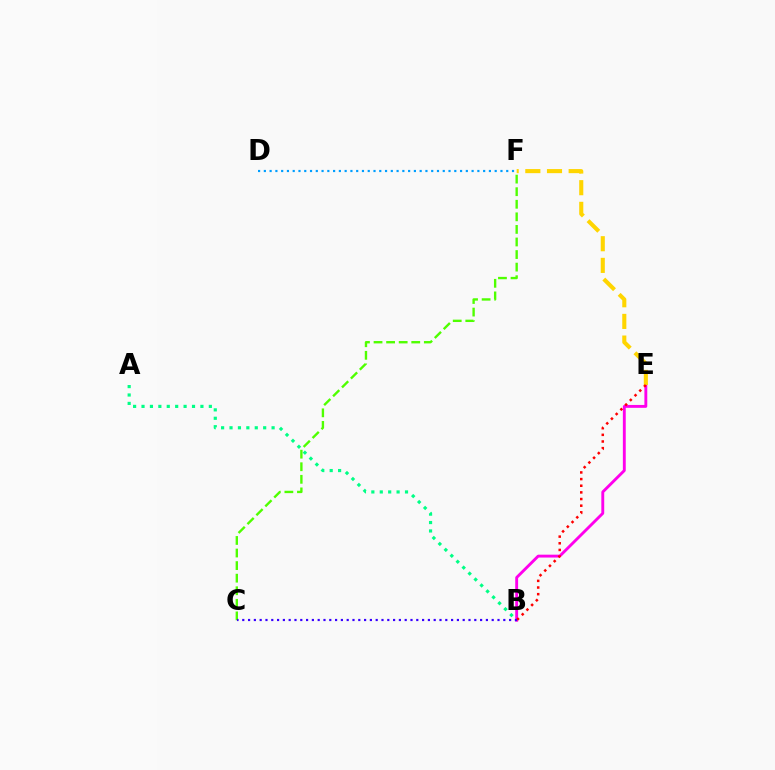{('A', 'B'): [{'color': '#00ff86', 'line_style': 'dotted', 'thickness': 2.29}], ('C', 'F'): [{'color': '#4fff00', 'line_style': 'dashed', 'thickness': 1.71}], ('D', 'F'): [{'color': '#009eff', 'line_style': 'dotted', 'thickness': 1.57}], ('B', 'E'): [{'color': '#ff00ed', 'line_style': 'solid', 'thickness': 2.07}, {'color': '#ff0000', 'line_style': 'dotted', 'thickness': 1.81}], ('E', 'F'): [{'color': '#ffd500', 'line_style': 'dashed', 'thickness': 2.94}], ('B', 'C'): [{'color': '#3700ff', 'line_style': 'dotted', 'thickness': 1.58}]}